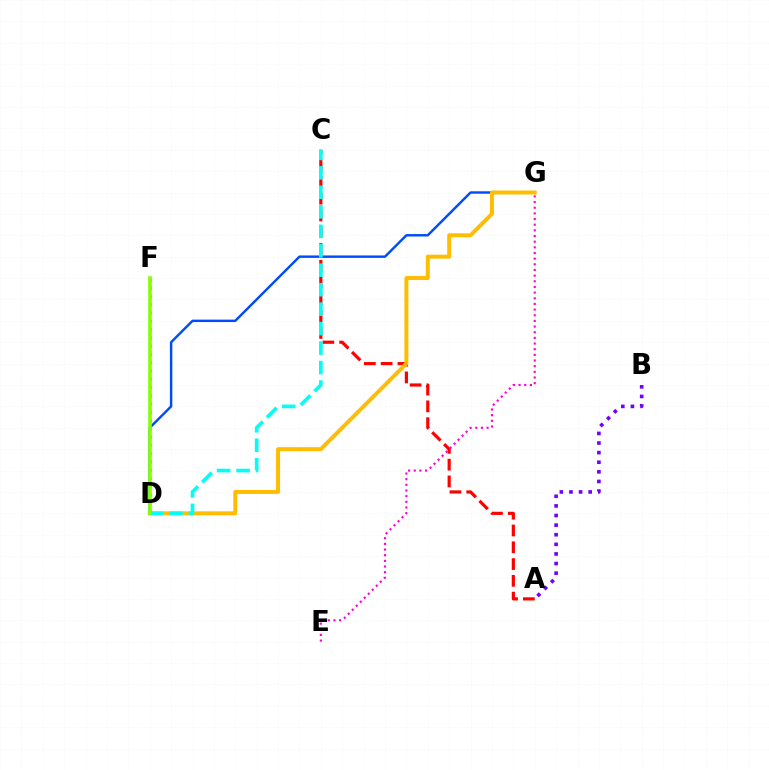{('A', 'B'): [{'color': '#7200ff', 'line_style': 'dotted', 'thickness': 2.61}], ('D', 'G'): [{'color': '#004bff', 'line_style': 'solid', 'thickness': 1.75}, {'color': '#ffbd00', 'line_style': 'solid', 'thickness': 2.86}], ('D', 'F'): [{'color': '#00ff39', 'line_style': 'dotted', 'thickness': 2.25}, {'color': '#84ff00', 'line_style': 'solid', 'thickness': 2.6}], ('A', 'C'): [{'color': '#ff0000', 'line_style': 'dashed', 'thickness': 2.28}], ('C', 'D'): [{'color': '#00fff6', 'line_style': 'dashed', 'thickness': 2.64}], ('E', 'G'): [{'color': '#ff00cf', 'line_style': 'dotted', 'thickness': 1.54}]}